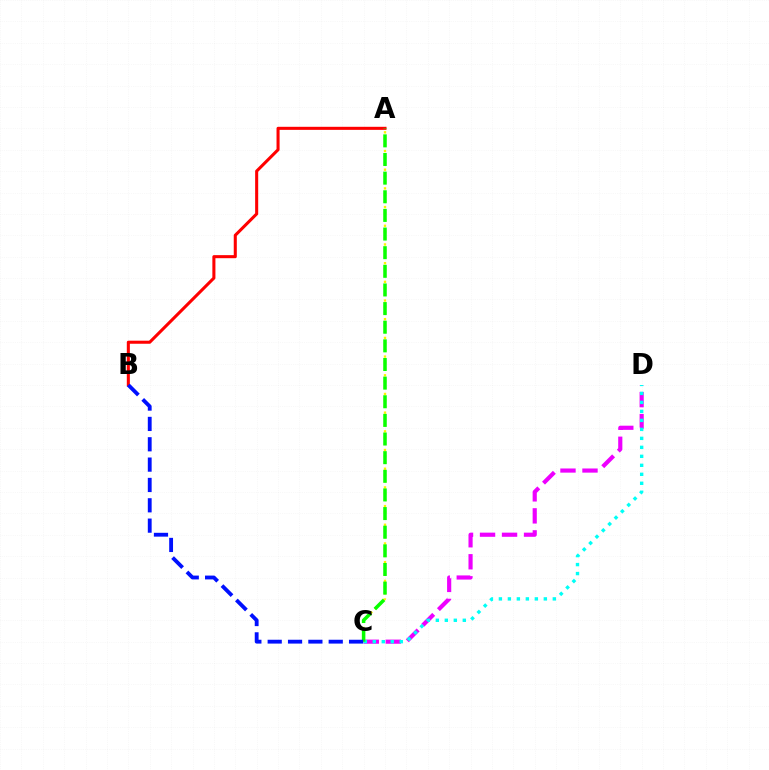{('C', 'D'): [{'color': '#ee00ff', 'line_style': 'dashed', 'thickness': 2.99}, {'color': '#00fff6', 'line_style': 'dotted', 'thickness': 2.44}], ('A', 'B'): [{'color': '#ff0000', 'line_style': 'solid', 'thickness': 2.2}], ('A', 'C'): [{'color': '#fcf500', 'line_style': 'dotted', 'thickness': 1.69}, {'color': '#08ff00', 'line_style': 'dashed', 'thickness': 2.53}], ('B', 'C'): [{'color': '#0010ff', 'line_style': 'dashed', 'thickness': 2.76}]}